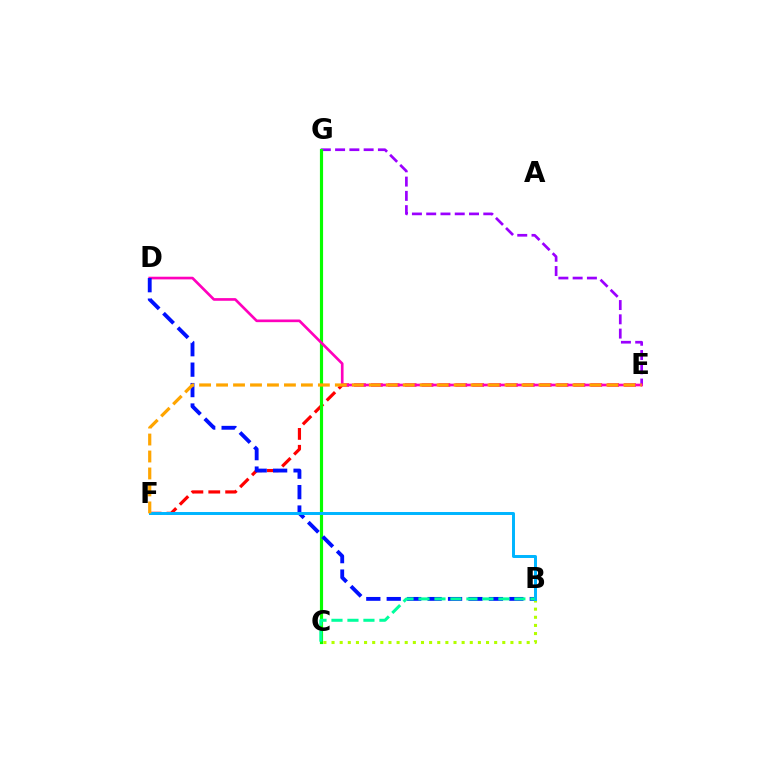{('E', 'G'): [{'color': '#9b00ff', 'line_style': 'dashed', 'thickness': 1.94}], ('E', 'F'): [{'color': '#ff0000', 'line_style': 'dashed', 'thickness': 2.29}, {'color': '#ffa500', 'line_style': 'dashed', 'thickness': 2.31}], ('C', 'G'): [{'color': '#08ff00', 'line_style': 'solid', 'thickness': 2.28}], ('D', 'E'): [{'color': '#ff00bd', 'line_style': 'solid', 'thickness': 1.92}], ('B', 'C'): [{'color': '#b3ff00', 'line_style': 'dotted', 'thickness': 2.21}, {'color': '#00ff9d', 'line_style': 'dashed', 'thickness': 2.17}], ('B', 'D'): [{'color': '#0010ff', 'line_style': 'dashed', 'thickness': 2.78}], ('B', 'F'): [{'color': '#00b5ff', 'line_style': 'solid', 'thickness': 2.14}]}